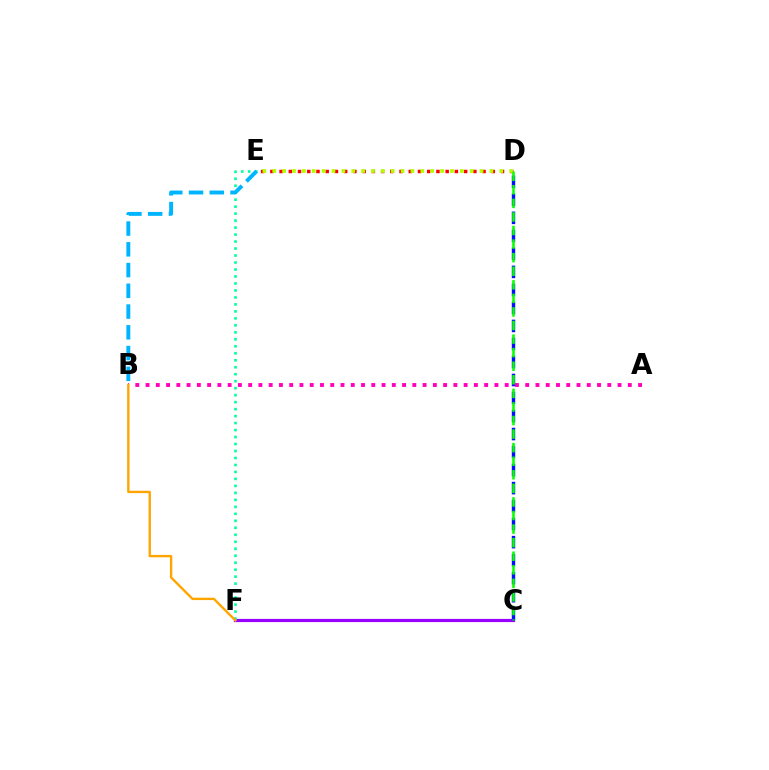{('C', 'F'): [{'color': '#9b00ff', 'line_style': 'solid', 'thickness': 2.3}], ('E', 'F'): [{'color': '#00ff9d', 'line_style': 'dotted', 'thickness': 1.9}], ('C', 'D'): [{'color': '#0010ff', 'line_style': 'dashed', 'thickness': 2.45}, {'color': '#08ff00', 'line_style': 'dashed', 'thickness': 1.84}], ('D', 'E'): [{'color': '#ff0000', 'line_style': 'dotted', 'thickness': 2.51}, {'color': '#b3ff00', 'line_style': 'dotted', 'thickness': 2.68}], ('B', 'E'): [{'color': '#00b5ff', 'line_style': 'dashed', 'thickness': 2.82}], ('A', 'B'): [{'color': '#ff00bd', 'line_style': 'dotted', 'thickness': 2.79}], ('B', 'F'): [{'color': '#ffa500', 'line_style': 'solid', 'thickness': 1.71}]}